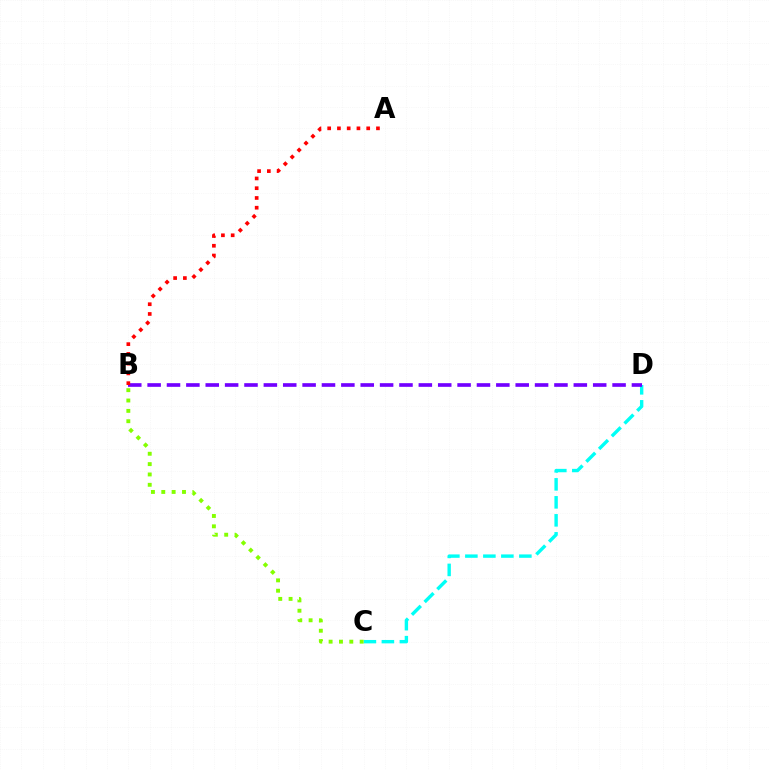{('C', 'D'): [{'color': '#00fff6', 'line_style': 'dashed', 'thickness': 2.44}], ('B', 'D'): [{'color': '#7200ff', 'line_style': 'dashed', 'thickness': 2.63}], ('A', 'B'): [{'color': '#ff0000', 'line_style': 'dotted', 'thickness': 2.65}], ('B', 'C'): [{'color': '#84ff00', 'line_style': 'dotted', 'thickness': 2.81}]}